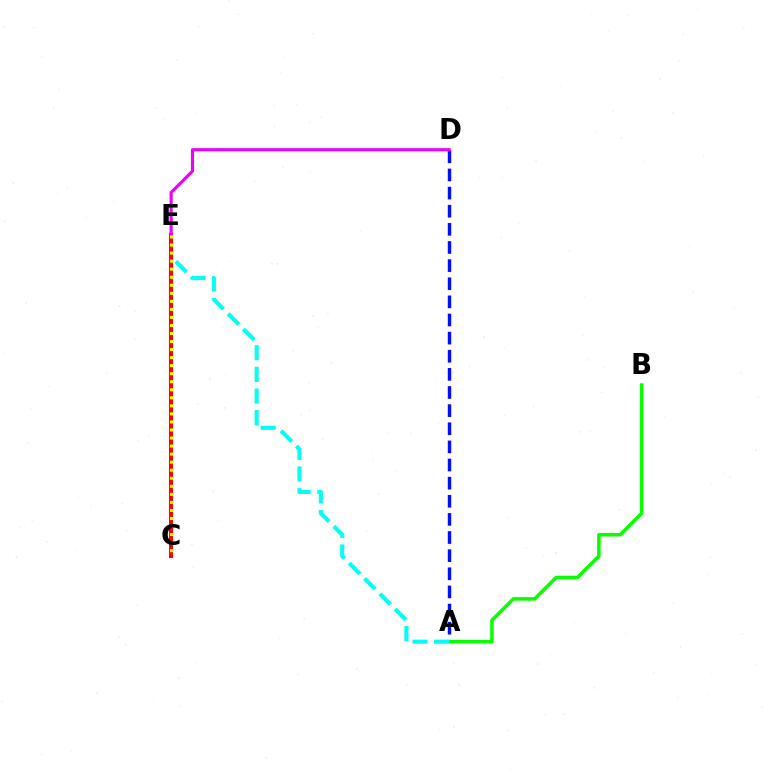{('A', 'D'): [{'color': '#0010ff', 'line_style': 'dashed', 'thickness': 2.46}], ('A', 'B'): [{'color': '#08ff00', 'line_style': 'solid', 'thickness': 2.54}], ('A', 'E'): [{'color': '#00fff6', 'line_style': 'dashed', 'thickness': 2.94}], ('C', 'E'): [{'color': '#ff0000', 'line_style': 'solid', 'thickness': 2.93}, {'color': '#fcf500', 'line_style': 'dotted', 'thickness': 2.18}], ('D', 'E'): [{'color': '#ee00ff', 'line_style': 'solid', 'thickness': 2.25}]}